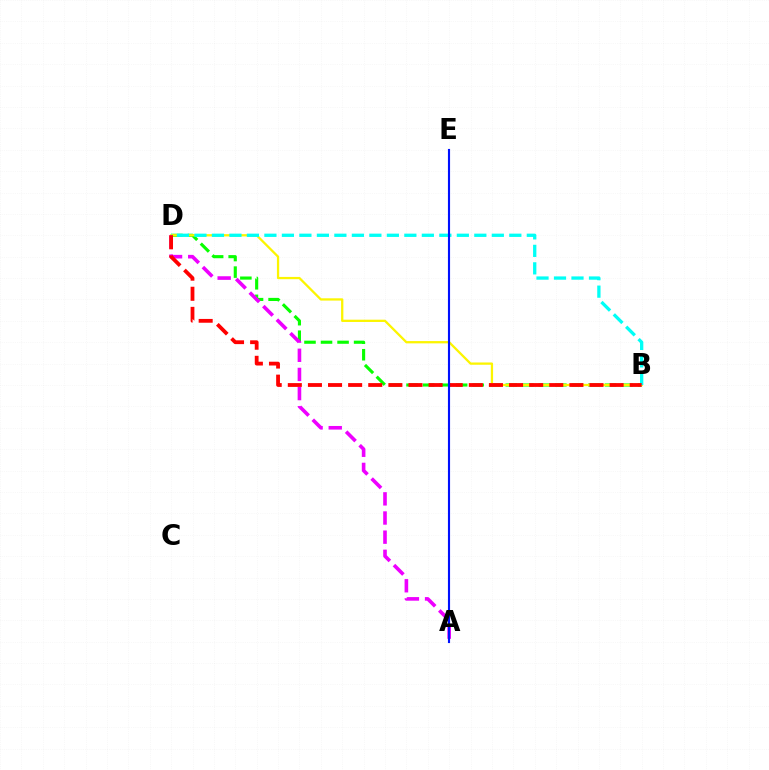{('B', 'D'): [{'color': '#08ff00', 'line_style': 'dashed', 'thickness': 2.25}, {'color': '#fcf500', 'line_style': 'solid', 'thickness': 1.64}, {'color': '#00fff6', 'line_style': 'dashed', 'thickness': 2.38}, {'color': '#ff0000', 'line_style': 'dashed', 'thickness': 2.73}], ('A', 'D'): [{'color': '#ee00ff', 'line_style': 'dashed', 'thickness': 2.6}], ('A', 'E'): [{'color': '#0010ff', 'line_style': 'solid', 'thickness': 1.54}]}